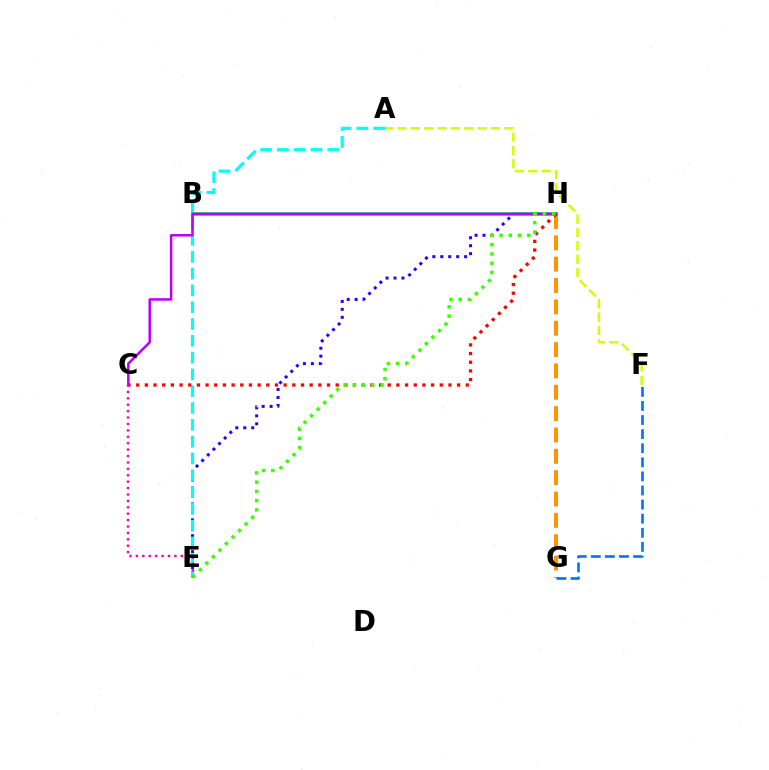{('A', 'F'): [{'color': '#d1ff00', 'line_style': 'dashed', 'thickness': 1.81}], ('E', 'H'): [{'color': '#2500ff', 'line_style': 'dotted', 'thickness': 2.16}, {'color': '#3dff00', 'line_style': 'dotted', 'thickness': 2.51}], ('G', 'H'): [{'color': '#ff9400', 'line_style': 'dashed', 'thickness': 2.9}], ('A', 'E'): [{'color': '#00fff6', 'line_style': 'dashed', 'thickness': 2.28}], ('B', 'H'): [{'color': '#00ff5c', 'line_style': 'solid', 'thickness': 2.75}], ('C', 'H'): [{'color': '#ff0000', 'line_style': 'dotted', 'thickness': 2.36}, {'color': '#b900ff', 'line_style': 'solid', 'thickness': 1.82}], ('F', 'G'): [{'color': '#0074ff', 'line_style': 'dashed', 'thickness': 1.91}], ('C', 'E'): [{'color': '#ff00ac', 'line_style': 'dotted', 'thickness': 1.74}]}